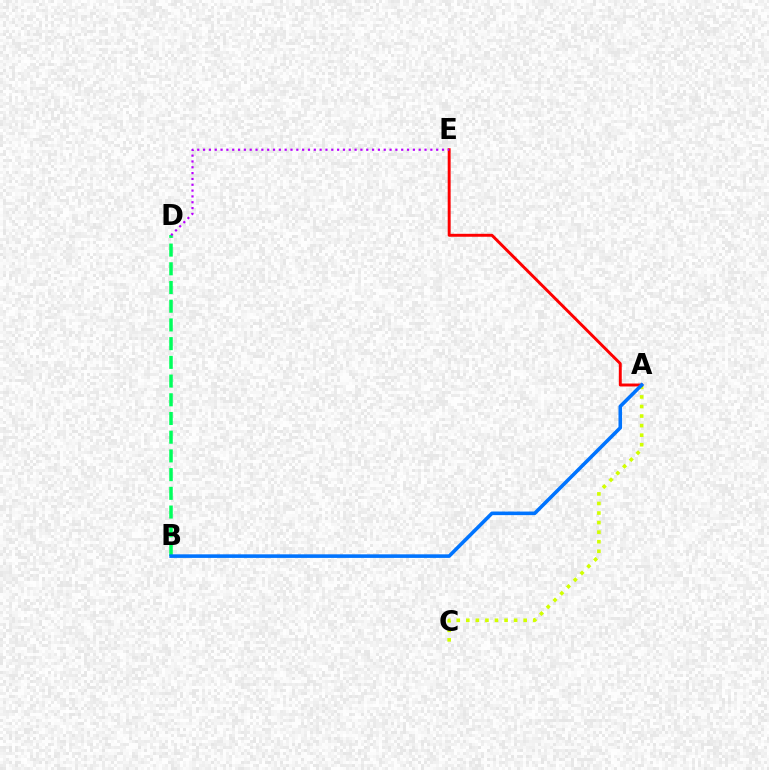{('A', 'C'): [{'color': '#d1ff00', 'line_style': 'dotted', 'thickness': 2.6}], ('A', 'E'): [{'color': '#ff0000', 'line_style': 'solid', 'thickness': 2.11}], ('B', 'D'): [{'color': '#00ff5c', 'line_style': 'dashed', 'thickness': 2.54}], ('A', 'B'): [{'color': '#0074ff', 'line_style': 'solid', 'thickness': 2.58}], ('D', 'E'): [{'color': '#b900ff', 'line_style': 'dotted', 'thickness': 1.58}]}